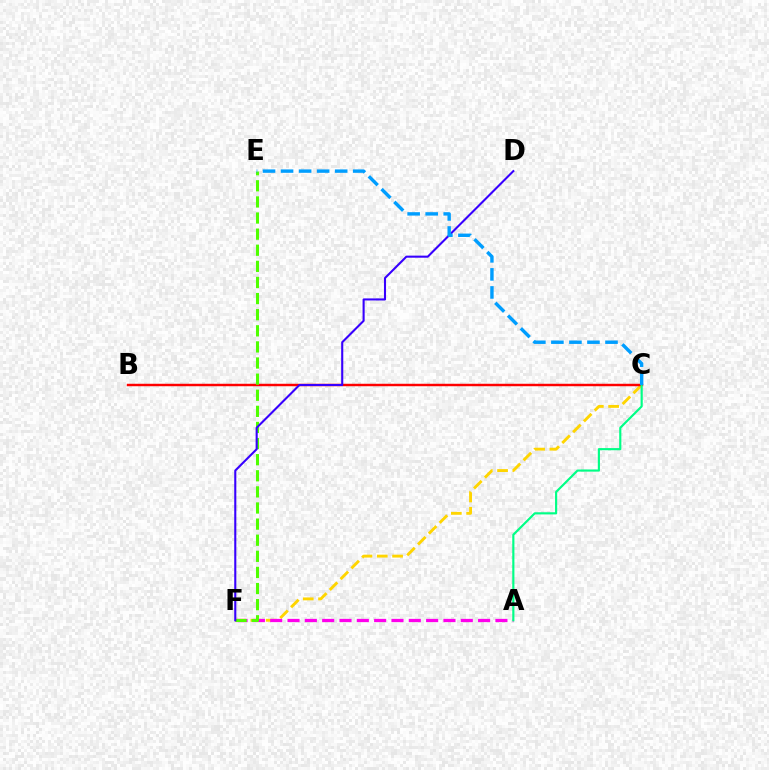{('C', 'F'): [{'color': '#ffd500', 'line_style': 'dashed', 'thickness': 2.08}], ('A', 'F'): [{'color': '#ff00ed', 'line_style': 'dashed', 'thickness': 2.35}], ('B', 'C'): [{'color': '#ff0000', 'line_style': 'solid', 'thickness': 1.76}], ('E', 'F'): [{'color': '#4fff00', 'line_style': 'dashed', 'thickness': 2.19}], ('D', 'F'): [{'color': '#3700ff', 'line_style': 'solid', 'thickness': 1.5}], ('A', 'C'): [{'color': '#00ff86', 'line_style': 'solid', 'thickness': 1.55}], ('C', 'E'): [{'color': '#009eff', 'line_style': 'dashed', 'thickness': 2.45}]}